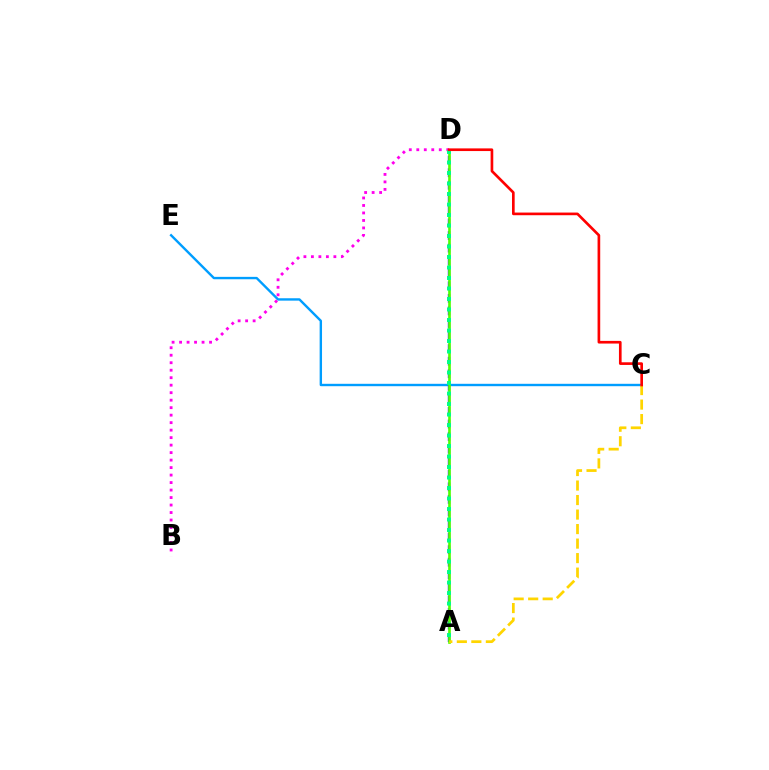{('C', 'E'): [{'color': '#009eff', 'line_style': 'solid', 'thickness': 1.72}], ('B', 'D'): [{'color': '#ff00ed', 'line_style': 'dotted', 'thickness': 2.04}], ('A', 'D'): [{'color': '#3700ff', 'line_style': 'dashed', 'thickness': 1.71}, {'color': '#4fff00', 'line_style': 'solid', 'thickness': 1.91}, {'color': '#00ff86', 'line_style': 'dotted', 'thickness': 2.85}], ('A', 'C'): [{'color': '#ffd500', 'line_style': 'dashed', 'thickness': 1.97}], ('C', 'D'): [{'color': '#ff0000', 'line_style': 'solid', 'thickness': 1.92}]}